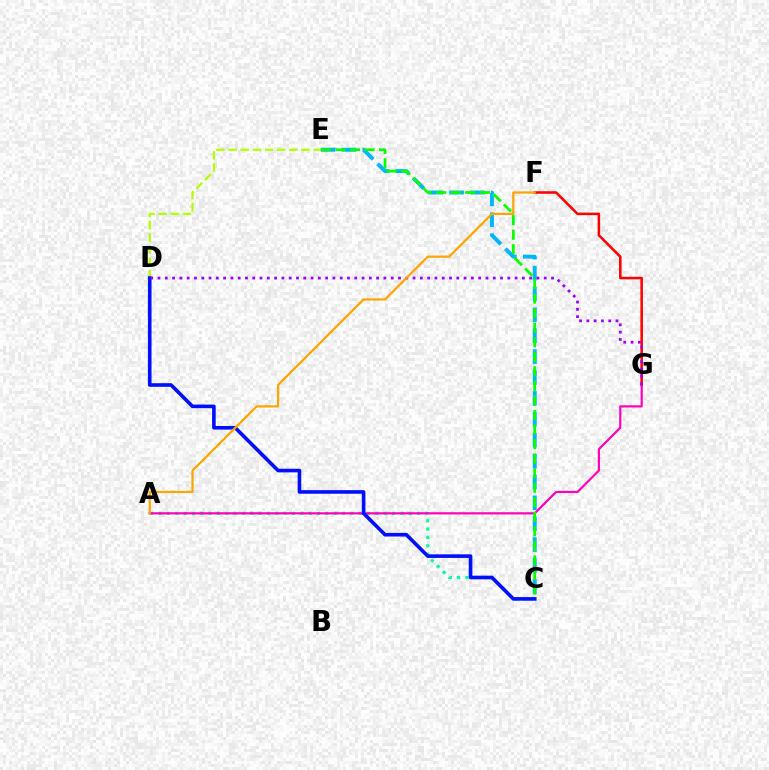{('F', 'G'): [{'color': '#ff0000', 'line_style': 'solid', 'thickness': 1.83}], ('A', 'C'): [{'color': '#00ff9d', 'line_style': 'dotted', 'thickness': 2.27}], ('A', 'G'): [{'color': '#ff00bd', 'line_style': 'solid', 'thickness': 1.58}], ('D', 'E'): [{'color': '#b3ff00', 'line_style': 'dashed', 'thickness': 1.65}], ('C', 'E'): [{'color': '#00b5ff', 'line_style': 'dashed', 'thickness': 2.84}, {'color': '#08ff00', 'line_style': 'dashed', 'thickness': 1.98}], ('C', 'D'): [{'color': '#0010ff', 'line_style': 'solid', 'thickness': 2.61}], ('D', 'G'): [{'color': '#9b00ff', 'line_style': 'dotted', 'thickness': 1.98}], ('A', 'F'): [{'color': '#ffa500', 'line_style': 'solid', 'thickness': 1.61}]}